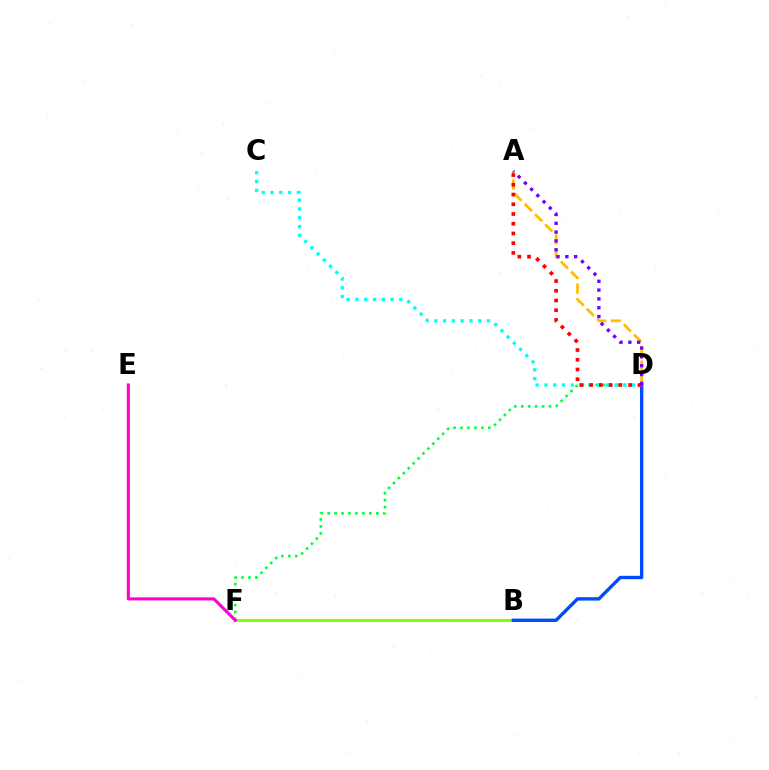{('A', 'D'): [{'color': '#ffbd00', 'line_style': 'dashed', 'thickness': 1.97}, {'color': '#ff0000', 'line_style': 'dotted', 'thickness': 2.64}, {'color': '#7200ff', 'line_style': 'dotted', 'thickness': 2.4}], ('D', 'F'): [{'color': '#00ff39', 'line_style': 'dotted', 'thickness': 1.89}], ('B', 'F'): [{'color': '#84ff00', 'line_style': 'solid', 'thickness': 2.12}], ('E', 'F'): [{'color': '#ff00cf', 'line_style': 'solid', 'thickness': 2.24}], ('B', 'D'): [{'color': '#004bff', 'line_style': 'solid', 'thickness': 2.43}], ('C', 'D'): [{'color': '#00fff6', 'line_style': 'dotted', 'thickness': 2.38}]}